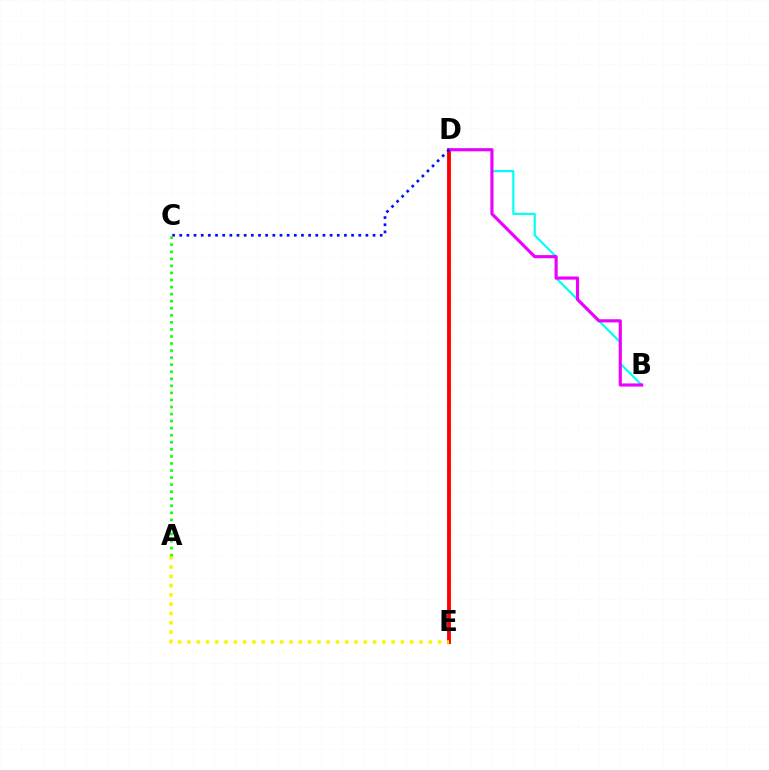{('D', 'E'): [{'color': '#ff0000', 'line_style': 'solid', 'thickness': 2.78}], ('B', 'D'): [{'color': '#00fff6', 'line_style': 'solid', 'thickness': 1.55}, {'color': '#ee00ff', 'line_style': 'solid', 'thickness': 2.26}], ('C', 'D'): [{'color': '#0010ff', 'line_style': 'dotted', 'thickness': 1.95}], ('A', 'C'): [{'color': '#08ff00', 'line_style': 'dotted', 'thickness': 1.92}], ('A', 'E'): [{'color': '#fcf500', 'line_style': 'dotted', 'thickness': 2.52}]}